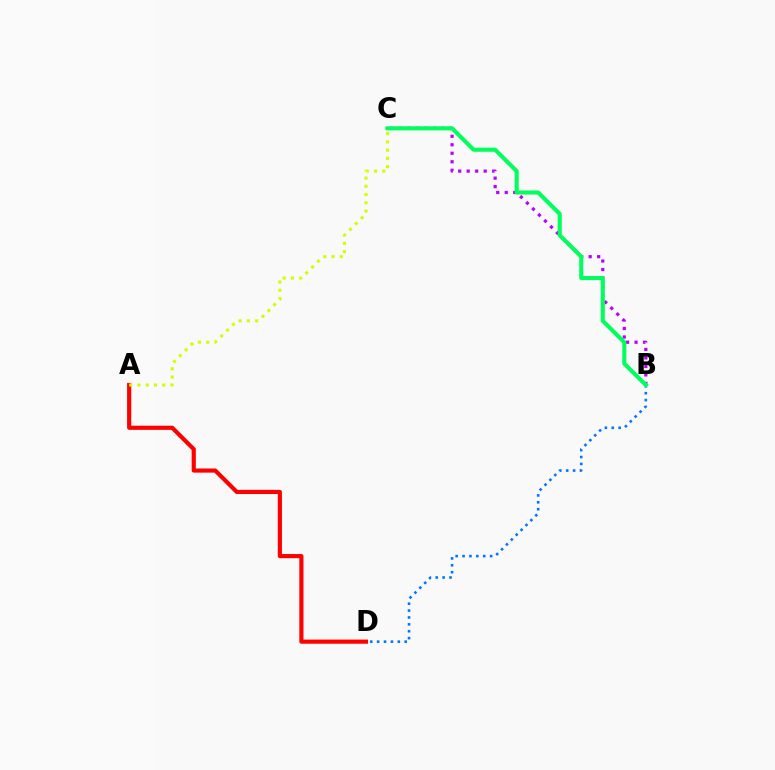{('B', 'D'): [{'color': '#0074ff', 'line_style': 'dotted', 'thickness': 1.87}], ('A', 'D'): [{'color': '#ff0000', 'line_style': 'solid', 'thickness': 2.99}], ('B', 'C'): [{'color': '#b900ff', 'line_style': 'dotted', 'thickness': 2.31}, {'color': '#00ff5c', 'line_style': 'solid', 'thickness': 2.94}], ('A', 'C'): [{'color': '#d1ff00', 'line_style': 'dotted', 'thickness': 2.24}]}